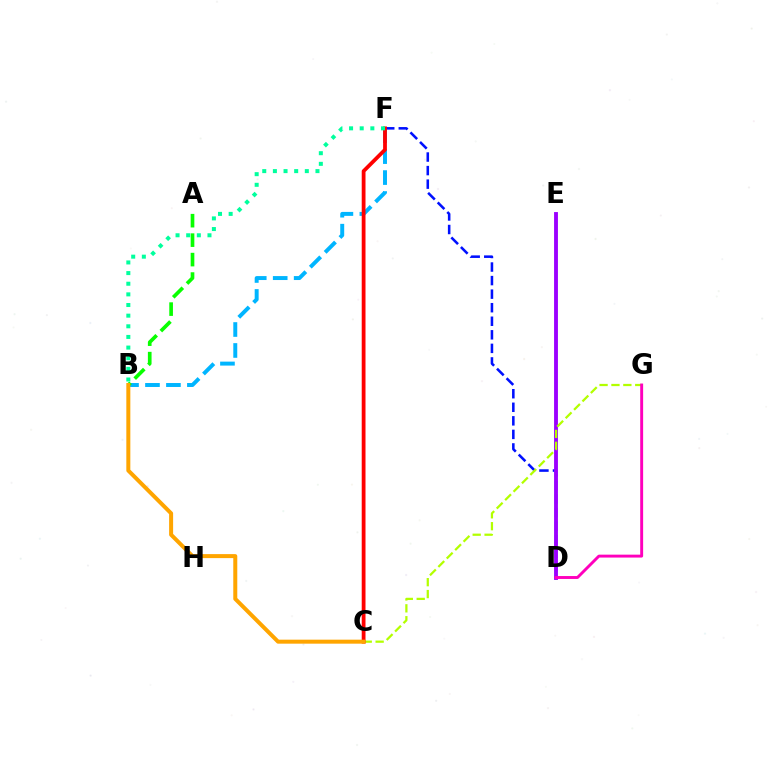{('D', 'F'): [{'color': '#0010ff', 'line_style': 'dashed', 'thickness': 1.84}], ('D', 'E'): [{'color': '#9b00ff', 'line_style': 'solid', 'thickness': 2.78}], ('B', 'F'): [{'color': '#00b5ff', 'line_style': 'dashed', 'thickness': 2.85}, {'color': '#00ff9d', 'line_style': 'dotted', 'thickness': 2.89}], ('C', 'G'): [{'color': '#b3ff00', 'line_style': 'dashed', 'thickness': 1.61}], ('C', 'F'): [{'color': '#ff0000', 'line_style': 'solid', 'thickness': 2.73}], ('D', 'G'): [{'color': '#ff00bd', 'line_style': 'solid', 'thickness': 2.1}], ('A', 'B'): [{'color': '#08ff00', 'line_style': 'dashed', 'thickness': 2.64}], ('B', 'C'): [{'color': '#ffa500', 'line_style': 'solid', 'thickness': 2.88}]}